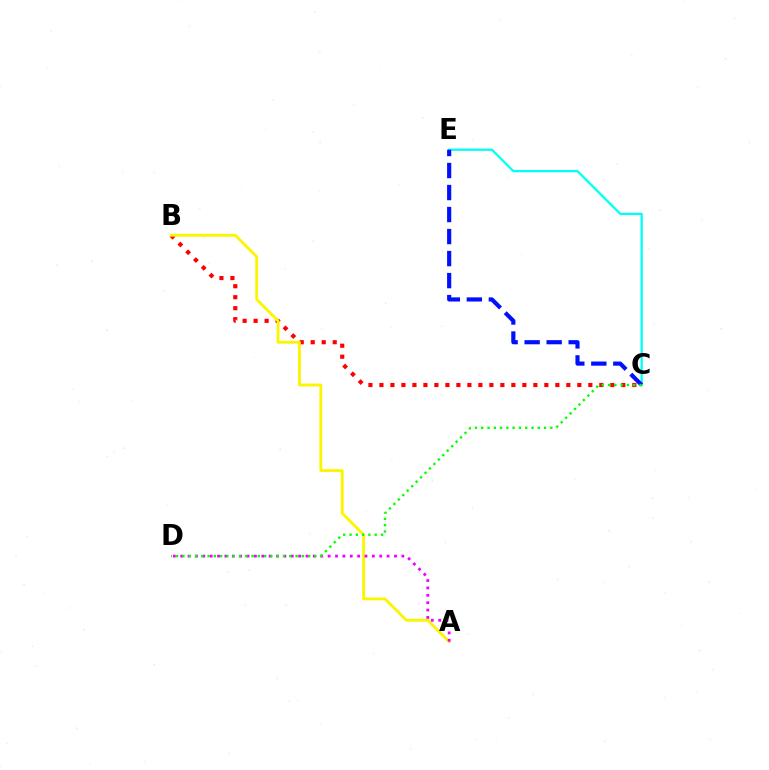{('C', 'E'): [{'color': '#00fff6', 'line_style': 'solid', 'thickness': 1.64}, {'color': '#0010ff', 'line_style': 'dashed', 'thickness': 2.99}], ('B', 'C'): [{'color': '#ff0000', 'line_style': 'dotted', 'thickness': 2.99}], ('A', 'B'): [{'color': '#fcf500', 'line_style': 'solid', 'thickness': 2.05}], ('A', 'D'): [{'color': '#ee00ff', 'line_style': 'dotted', 'thickness': 2.0}], ('C', 'D'): [{'color': '#08ff00', 'line_style': 'dotted', 'thickness': 1.71}]}